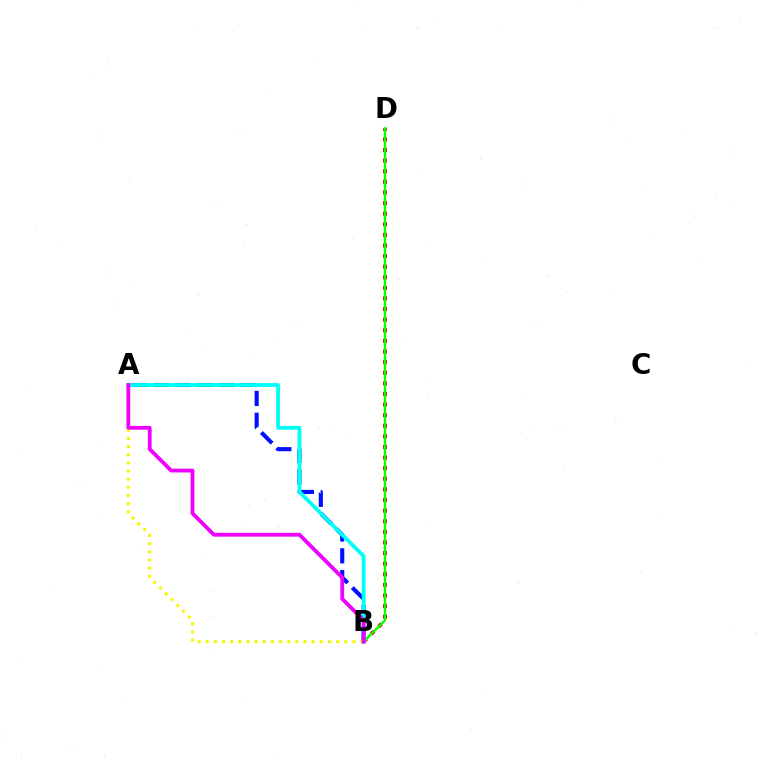{('B', 'D'): [{'color': '#ff0000', 'line_style': 'dotted', 'thickness': 2.88}, {'color': '#08ff00', 'line_style': 'solid', 'thickness': 1.7}], ('A', 'B'): [{'color': '#0010ff', 'line_style': 'dashed', 'thickness': 2.96}, {'color': '#fcf500', 'line_style': 'dotted', 'thickness': 2.21}, {'color': '#00fff6', 'line_style': 'solid', 'thickness': 2.74}, {'color': '#ee00ff', 'line_style': 'solid', 'thickness': 2.73}]}